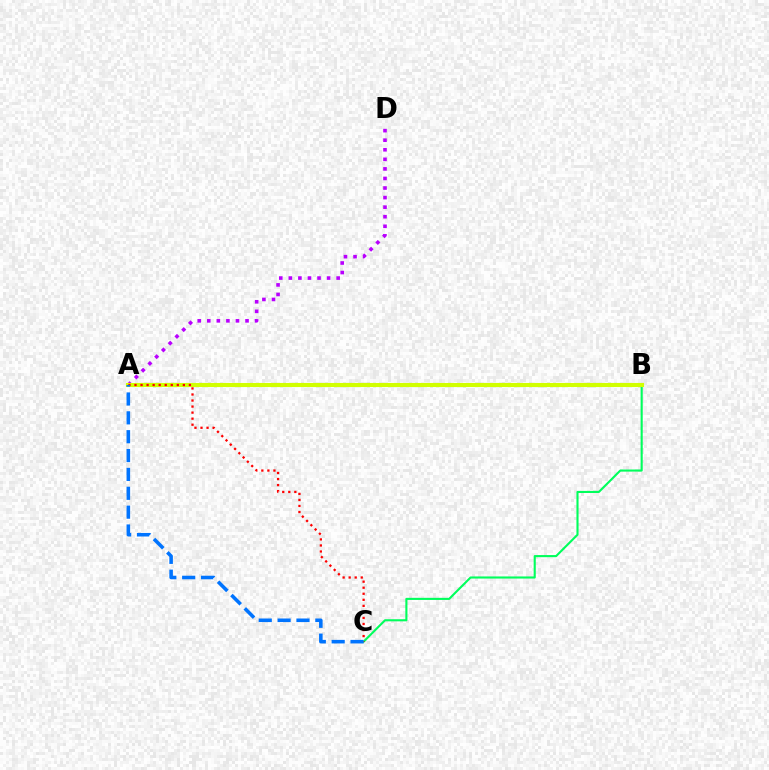{('B', 'C'): [{'color': '#00ff5c', 'line_style': 'solid', 'thickness': 1.52}], ('A', 'D'): [{'color': '#b900ff', 'line_style': 'dotted', 'thickness': 2.6}], ('A', 'B'): [{'color': '#d1ff00', 'line_style': 'solid', 'thickness': 2.96}], ('A', 'C'): [{'color': '#ff0000', 'line_style': 'dotted', 'thickness': 1.64}, {'color': '#0074ff', 'line_style': 'dashed', 'thickness': 2.56}]}